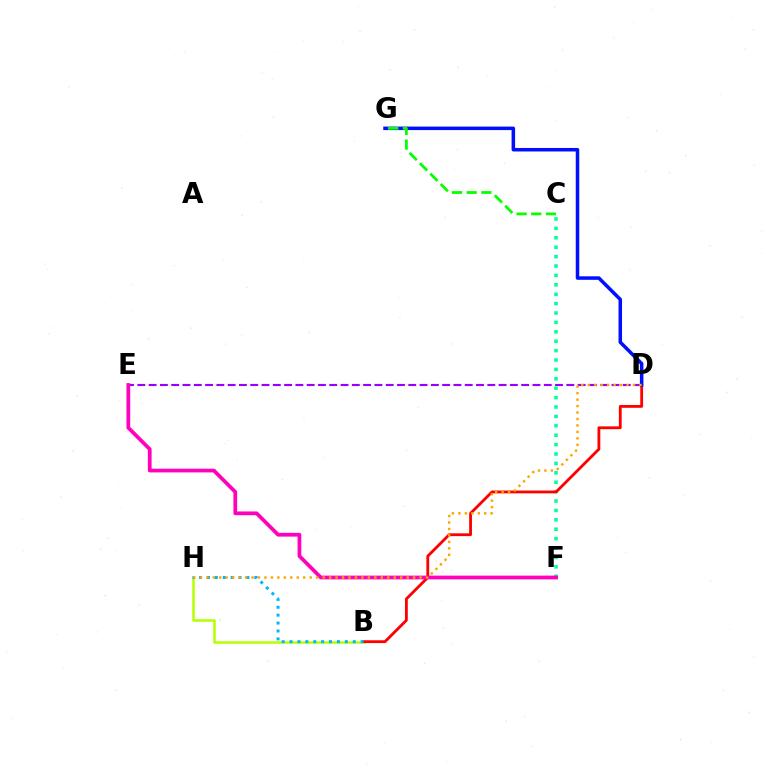{('D', 'E'): [{'color': '#9b00ff', 'line_style': 'dashed', 'thickness': 1.53}], ('C', 'F'): [{'color': '#00ff9d', 'line_style': 'dotted', 'thickness': 2.55}], ('B', 'H'): [{'color': '#b3ff00', 'line_style': 'solid', 'thickness': 1.81}, {'color': '#00b5ff', 'line_style': 'dotted', 'thickness': 2.15}], ('B', 'D'): [{'color': '#ff0000', 'line_style': 'solid', 'thickness': 2.03}], ('D', 'G'): [{'color': '#0010ff', 'line_style': 'solid', 'thickness': 2.53}], ('E', 'F'): [{'color': '#ff00bd', 'line_style': 'solid', 'thickness': 2.69}], ('C', 'G'): [{'color': '#08ff00', 'line_style': 'dashed', 'thickness': 2.0}], ('D', 'H'): [{'color': '#ffa500', 'line_style': 'dotted', 'thickness': 1.76}]}